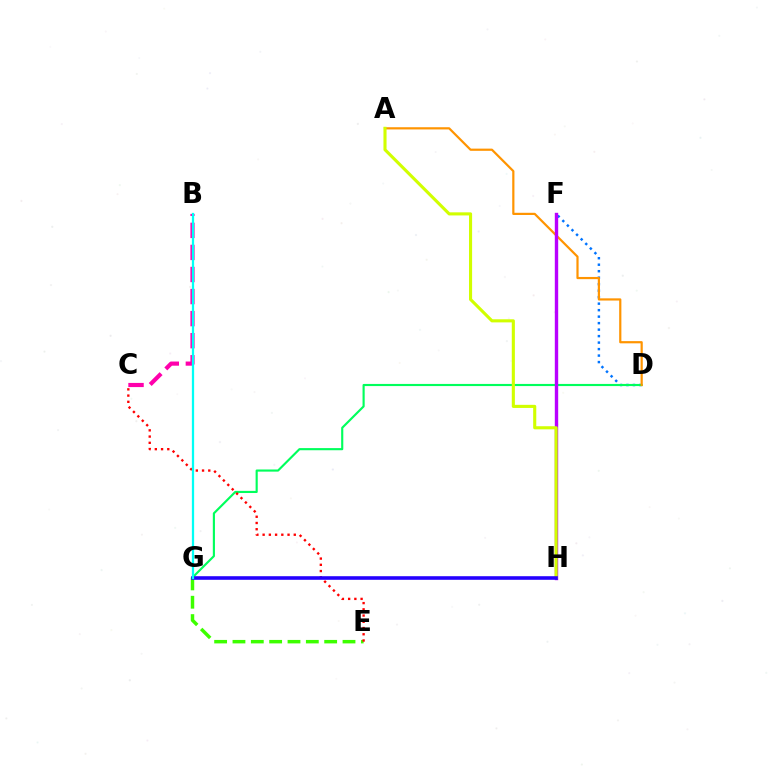{('E', 'G'): [{'color': '#3dff00', 'line_style': 'dashed', 'thickness': 2.49}], ('D', 'F'): [{'color': '#0074ff', 'line_style': 'dotted', 'thickness': 1.76}], ('D', 'G'): [{'color': '#00ff5c', 'line_style': 'solid', 'thickness': 1.54}], ('C', 'E'): [{'color': '#ff0000', 'line_style': 'dotted', 'thickness': 1.69}], ('A', 'D'): [{'color': '#ff9400', 'line_style': 'solid', 'thickness': 1.59}], ('F', 'H'): [{'color': '#b900ff', 'line_style': 'solid', 'thickness': 2.43}], ('A', 'H'): [{'color': '#d1ff00', 'line_style': 'solid', 'thickness': 2.23}], ('G', 'H'): [{'color': '#2500ff', 'line_style': 'solid', 'thickness': 2.59}], ('B', 'C'): [{'color': '#ff00ac', 'line_style': 'dashed', 'thickness': 3.0}], ('B', 'G'): [{'color': '#00fff6', 'line_style': 'solid', 'thickness': 1.62}]}